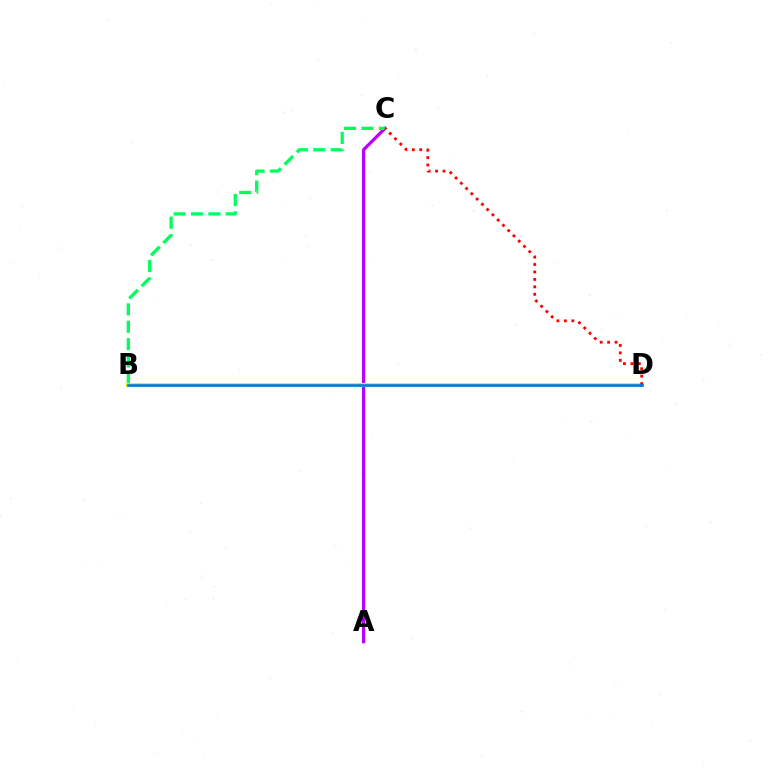{('A', 'C'): [{'color': '#b900ff', 'line_style': 'solid', 'thickness': 2.31}], ('B', 'C'): [{'color': '#00ff5c', 'line_style': 'dashed', 'thickness': 2.36}], ('B', 'D'): [{'color': '#d1ff00', 'line_style': 'solid', 'thickness': 2.95}, {'color': '#0074ff', 'line_style': 'solid', 'thickness': 1.89}], ('C', 'D'): [{'color': '#ff0000', 'line_style': 'dotted', 'thickness': 2.02}]}